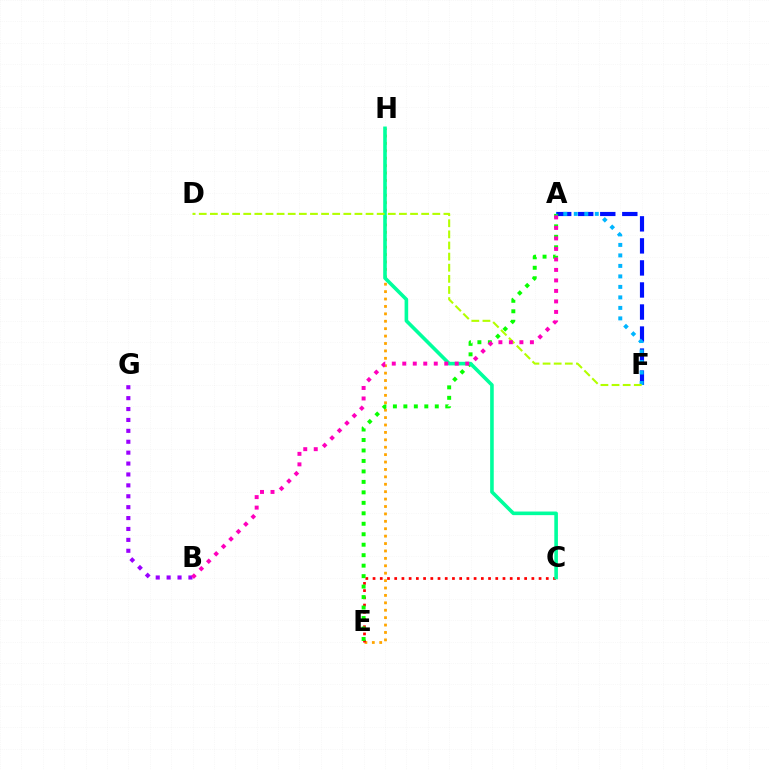{('E', 'H'): [{'color': '#ffa500', 'line_style': 'dotted', 'thickness': 2.01}], ('A', 'F'): [{'color': '#0010ff', 'line_style': 'dashed', 'thickness': 2.99}, {'color': '#00b5ff', 'line_style': 'dotted', 'thickness': 2.85}], ('C', 'E'): [{'color': '#ff0000', 'line_style': 'dotted', 'thickness': 1.96}], ('A', 'E'): [{'color': '#08ff00', 'line_style': 'dotted', 'thickness': 2.85}], ('C', 'H'): [{'color': '#00ff9d', 'line_style': 'solid', 'thickness': 2.6}], ('D', 'F'): [{'color': '#b3ff00', 'line_style': 'dashed', 'thickness': 1.51}], ('B', 'G'): [{'color': '#9b00ff', 'line_style': 'dotted', 'thickness': 2.96}], ('A', 'B'): [{'color': '#ff00bd', 'line_style': 'dotted', 'thickness': 2.85}]}